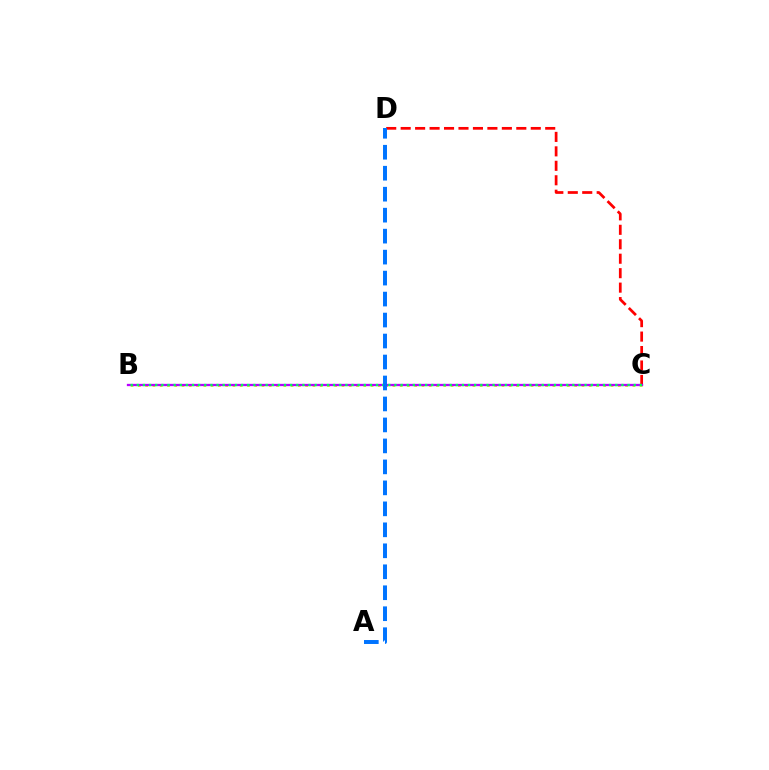{('C', 'D'): [{'color': '#ff0000', 'line_style': 'dashed', 'thickness': 1.96}], ('B', 'C'): [{'color': '#d1ff00', 'line_style': 'dotted', 'thickness': 1.98}, {'color': '#b900ff', 'line_style': 'solid', 'thickness': 1.65}, {'color': '#00ff5c', 'line_style': 'dotted', 'thickness': 1.67}], ('A', 'D'): [{'color': '#0074ff', 'line_style': 'dashed', 'thickness': 2.85}]}